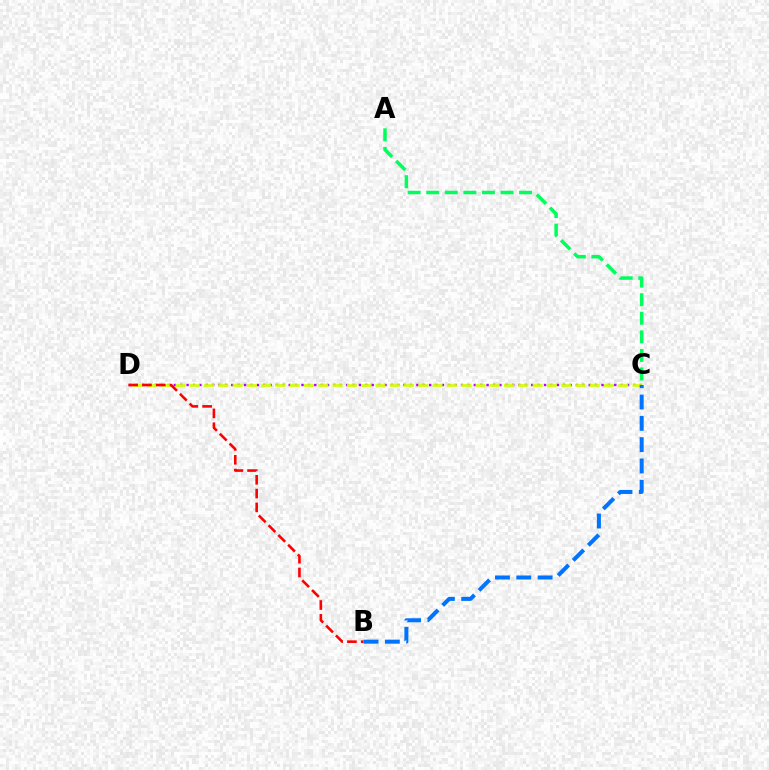{('C', 'D'): [{'color': '#b900ff', 'line_style': 'dotted', 'thickness': 1.73}, {'color': '#d1ff00', 'line_style': 'dashed', 'thickness': 1.94}], ('B', 'D'): [{'color': '#ff0000', 'line_style': 'dashed', 'thickness': 1.88}], ('A', 'C'): [{'color': '#00ff5c', 'line_style': 'dashed', 'thickness': 2.52}], ('B', 'C'): [{'color': '#0074ff', 'line_style': 'dashed', 'thickness': 2.9}]}